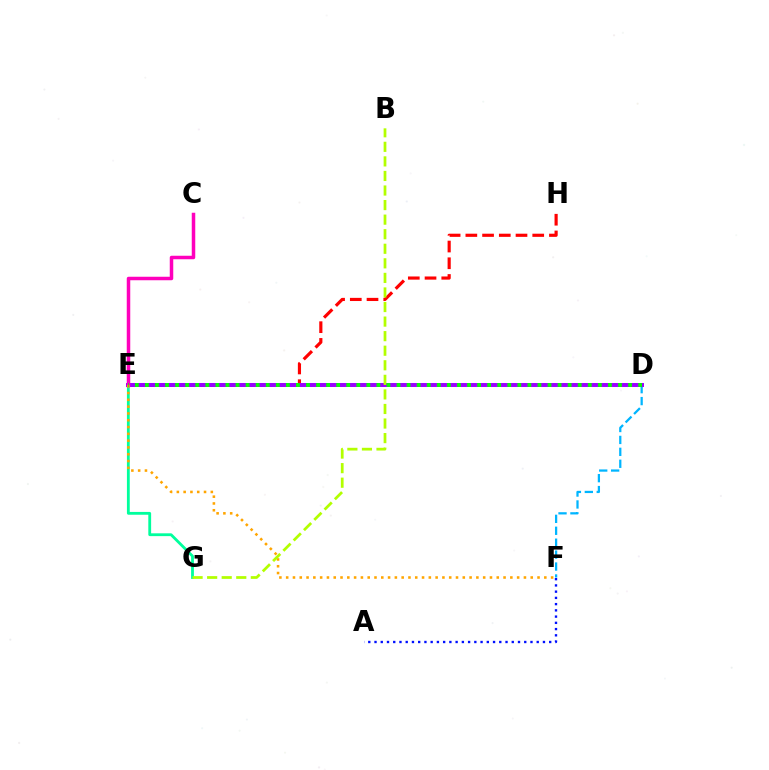{('D', 'F'): [{'color': '#00b5ff', 'line_style': 'dashed', 'thickness': 1.62}], ('E', 'G'): [{'color': '#00ff9d', 'line_style': 'solid', 'thickness': 2.03}], ('E', 'H'): [{'color': '#ff0000', 'line_style': 'dashed', 'thickness': 2.27}], ('D', 'E'): [{'color': '#9b00ff', 'line_style': 'solid', 'thickness': 2.85}, {'color': '#08ff00', 'line_style': 'dotted', 'thickness': 2.73}], ('C', 'E'): [{'color': '#ff00bd', 'line_style': 'solid', 'thickness': 2.52}], ('E', 'F'): [{'color': '#ffa500', 'line_style': 'dotted', 'thickness': 1.85}], ('A', 'F'): [{'color': '#0010ff', 'line_style': 'dotted', 'thickness': 1.69}], ('B', 'G'): [{'color': '#b3ff00', 'line_style': 'dashed', 'thickness': 1.98}]}